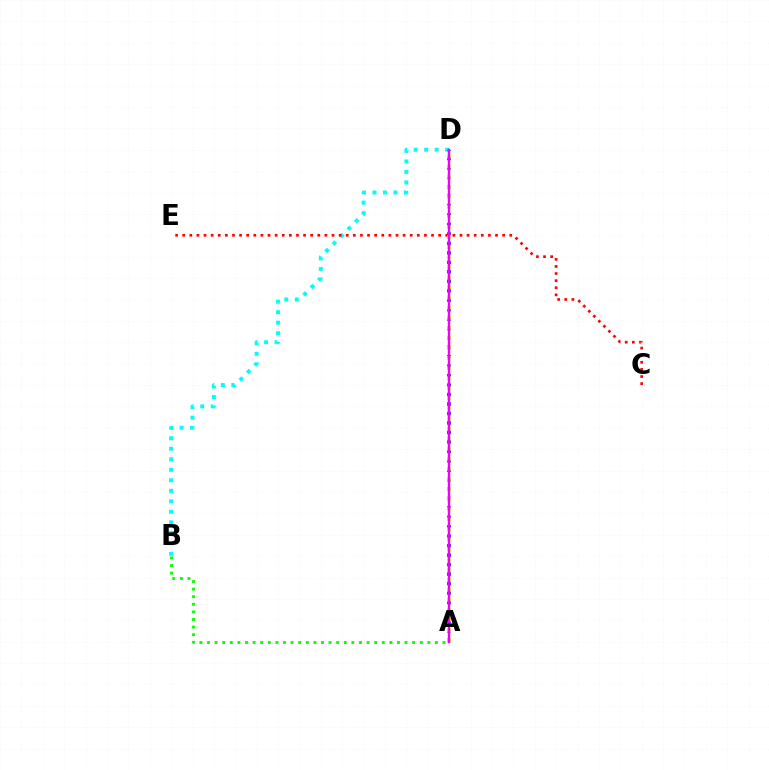{('B', 'D'): [{'color': '#00fff6', 'line_style': 'dotted', 'thickness': 2.85}], ('A', 'D'): [{'color': '#0010ff', 'line_style': 'dotted', 'thickness': 2.57}, {'color': '#fcf500', 'line_style': 'dotted', 'thickness': 2.74}, {'color': '#ee00ff', 'line_style': 'solid', 'thickness': 1.72}], ('C', 'E'): [{'color': '#ff0000', 'line_style': 'dotted', 'thickness': 1.93}], ('A', 'B'): [{'color': '#08ff00', 'line_style': 'dotted', 'thickness': 2.06}]}